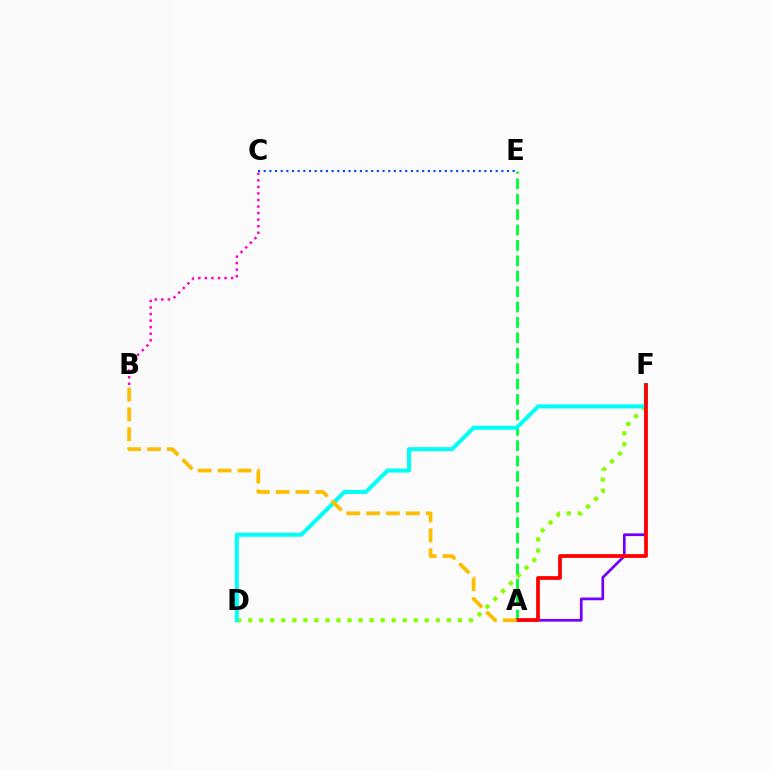{('D', 'F'): [{'color': '#84ff00', 'line_style': 'dotted', 'thickness': 3.0}, {'color': '#00fff6', 'line_style': 'solid', 'thickness': 2.91}], ('A', 'E'): [{'color': '#00ff39', 'line_style': 'dashed', 'thickness': 2.09}], ('A', 'F'): [{'color': '#7200ff', 'line_style': 'solid', 'thickness': 1.95}, {'color': '#ff0000', 'line_style': 'solid', 'thickness': 2.71}], ('B', 'C'): [{'color': '#ff00cf', 'line_style': 'dotted', 'thickness': 1.78}], ('C', 'E'): [{'color': '#004bff', 'line_style': 'dotted', 'thickness': 1.54}], ('A', 'B'): [{'color': '#ffbd00', 'line_style': 'dashed', 'thickness': 2.7}]}